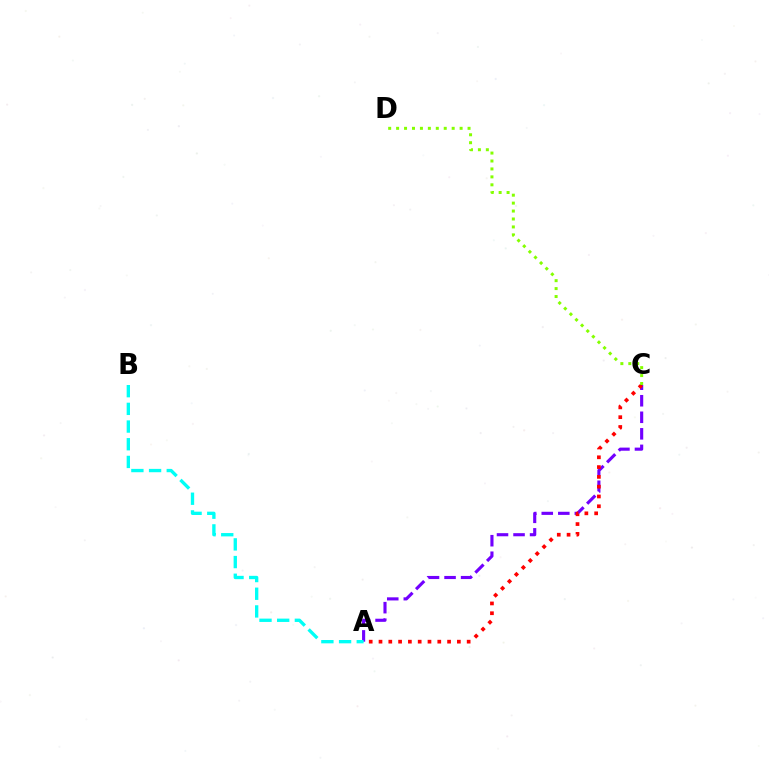{('A', 'C'): [{'color': '#7200ff', 'line_style': 'dashed', 'thickness': 2.25}, {'color': '#ff0000', 'line_style': 'dotted', 'thickness': 2.66}], ('C', 'D'): [{'color': '#84ff00', 'line_style': 'dotted', 'thickness': 2.16}], ('A', 'B'): [{'color': '#00fff6', 'line_style': 'dashed', 'thickness': 2.4}]}